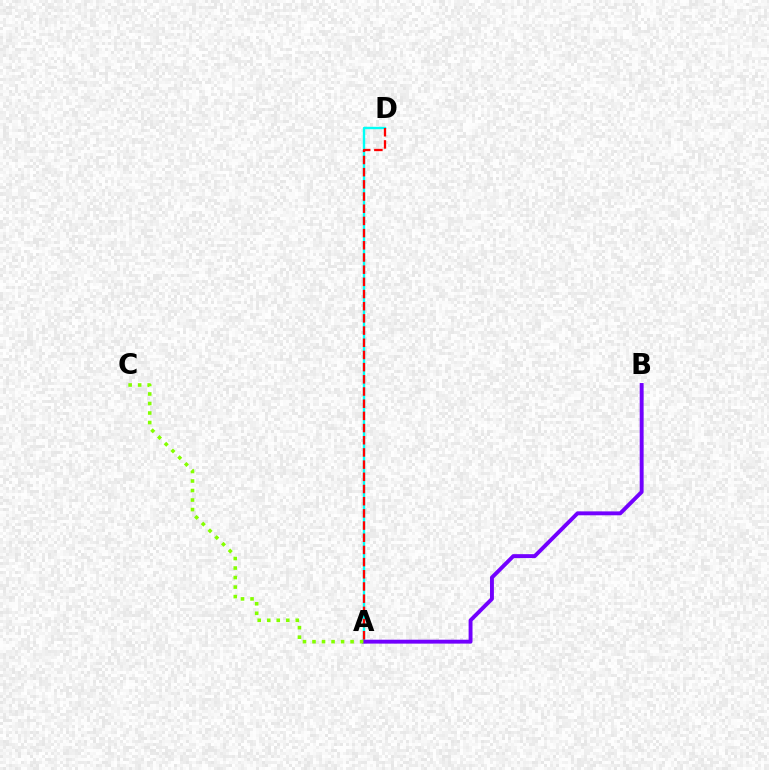{('A', 'D'): [{'color': '#00fff6', 'line_style': 'solid', 'thickness': 1.72}, {'color': '#ff0000', 'line_style': 'dashed', 'thickness': 1.66}], ('A', 'B'): [{'color': '#7200ff', 'line_style': 'solid', 'thickness': 2.81}], ('A', 'C'): [{'color': '#84ff00', 'line_style': 'dotted', 'thickness': 2.59}]}